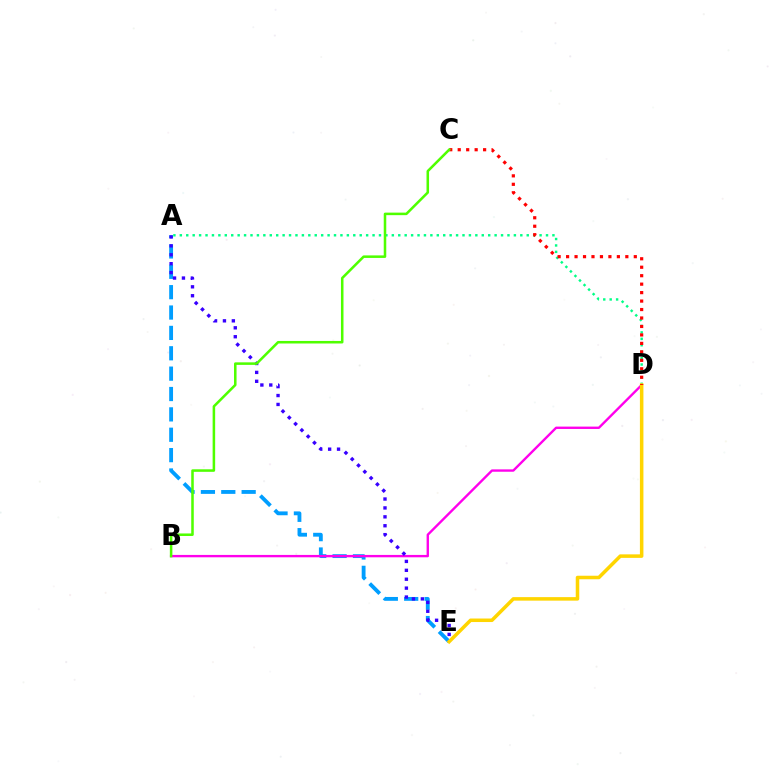{('A', 'D'): [{'color': '#00ff86', 'line_style': 'dotted', 'thickness': 1.75}], ('A', 'E'): [{'color': '#009eff', 'line_style': 'dashed', 'thickness': 2.77}, {'color': '#3700ff', 'line_style': 'dotted', 'thickness': 2.42}], ('B', 'D'): [{'color': '#ff00ed', 'line_style': 'solid', 'thickness': 1.71}], ('D', 'E'): [{'color': '#ffd500', 'line_style': 'solid', 'thickness': 2.54}], ('C', 'D'): [{'color': '#ff0000', 'line_style': 'dotted', 'thickness': 2.3}], ('B', 'C'): [{'color': '#4fff00', 'line_style': 'solid', 'thickness': 1.83}]}